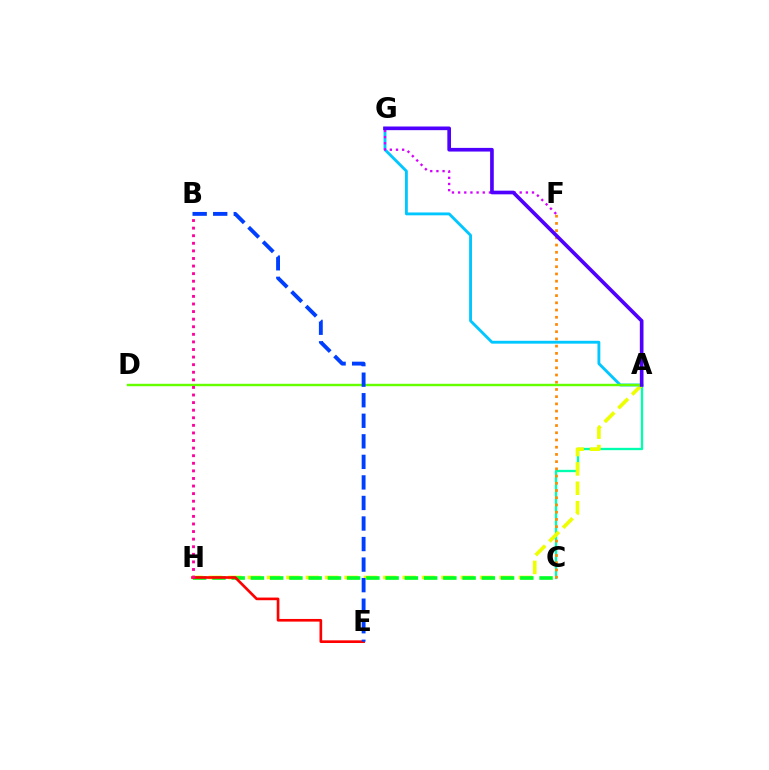{('A', 'C'): [{'color': '#00ffaf', 'line_style': 'solid', 'thickness': 1.68}], ('C', 'F'): [{'color': '#ff8800', 'line_style': 'dotted', 'thickness': 1.96}], ('A', 'H'): [{'color': '#eeff00', 'line_style': 'dashed', 'thickness': 2.63}], ('A', 'G'): [{'color': '#00c7ff', 'line_style': 'solid', 'thickness': 2.06}, {'color': '#4f00ff', 'line_style': 'solid', 'thickness': 2.63}], ('A', 'D'): [{'color': '#66ff00', 'line_style': 'solid', 'thickness': 1.74}], ('C', 'H'): [{'color': '#00ff27', 'line_style': 'dashed', 'thickness': 2.61}], ('F', 'G'): [{'color': '#d600ff', 'line_style': 'dotted', 'thickness': 1.67}], ('E', 'H'): [{'color': '#ff0000', 'line_style': 'solid', 'thickness': 1.91}], ('B', 'H'): [{'color': '#ff00a0', 'line_style': 'dotted', 'thickness': 2.06}], ('B', 'E'): [{'color': '#003fff', 'line_style': 'dashed', 'thickness': 2.79}]}